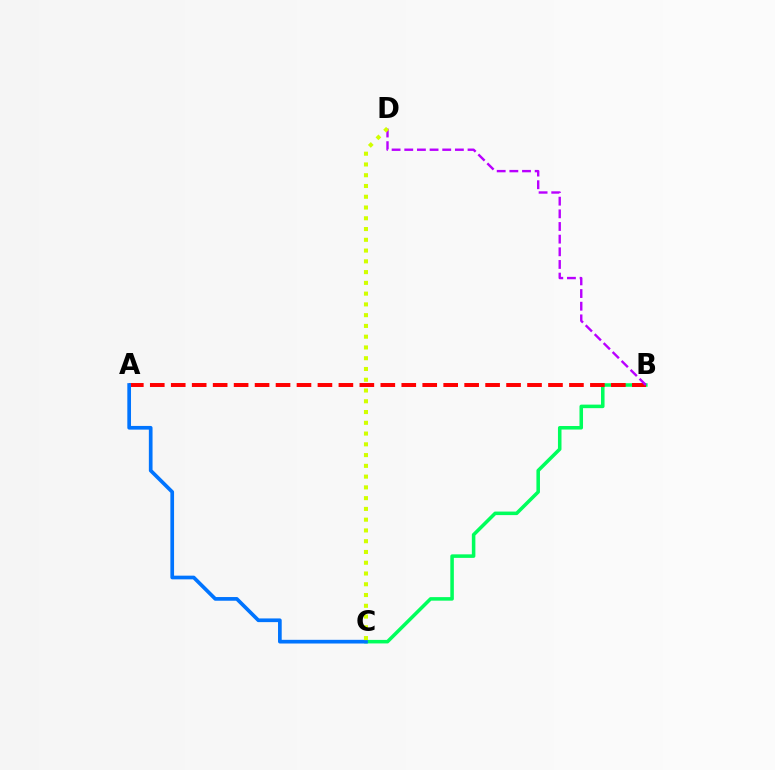{('B', 'C'): [{'color': '#00ff5c', 'line_style': 'solid', 'thickness': 2.55}], ('A', 'B'): [{'color': '#ff0000', 'line_style': 'dashed', 'thickness': 2.85}], ('A', 'C'): [{'color': '#0074ff', 'line_style': 'solid', 'thickness': 2.66}], ('B', 'D'): [{'color': '#b900ff', 'line_style': 'dashed', 'thickness': 1.72}], ('C', 'D'): [{'color': '#d1ff00', 'line_style': 'dotted', 'thickness': 2.92}]}